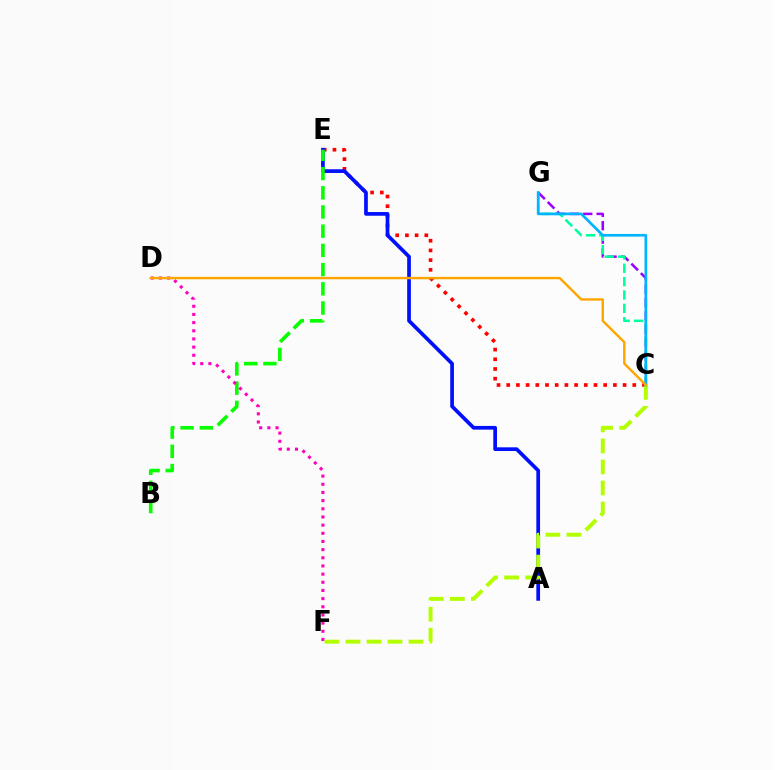{('C', 'E'): [{'color': '#ff0000', 'line_style': 'dotted', 'thickness': 2.63}], ('A', 'E'): [{'color': '#0010ff', 'line_style': 'solid', 'thickness': 2.67}], ('B', 'E'): [{'color': '#08ff00', 'line_style': 'dashed', 'thickness': 2.61}], ('C', 'G'): [{'color': '#9b00ff', 'line_style': 'dashed', 'thickness': 1.82}, {'color': '#00ff9d', 'line_style': 'dashed', 'thickness': 1.81}, {'color': '#00b5ff', 'line_style': 'solid', 'thickness': 1.93}], ('D', 'F'): [{'color': '#ff00bd', 'line_style': 'dotted', 'thickness': 2.22}], ('C', 'F'): [{'color': '#b3ff00', 'line_style': 'dashed', 'thickness': 2.86}], ('C', 'D'): [{'color': '#ffa500', 'line_style': 'solid', 'thickness': 1.74}]}